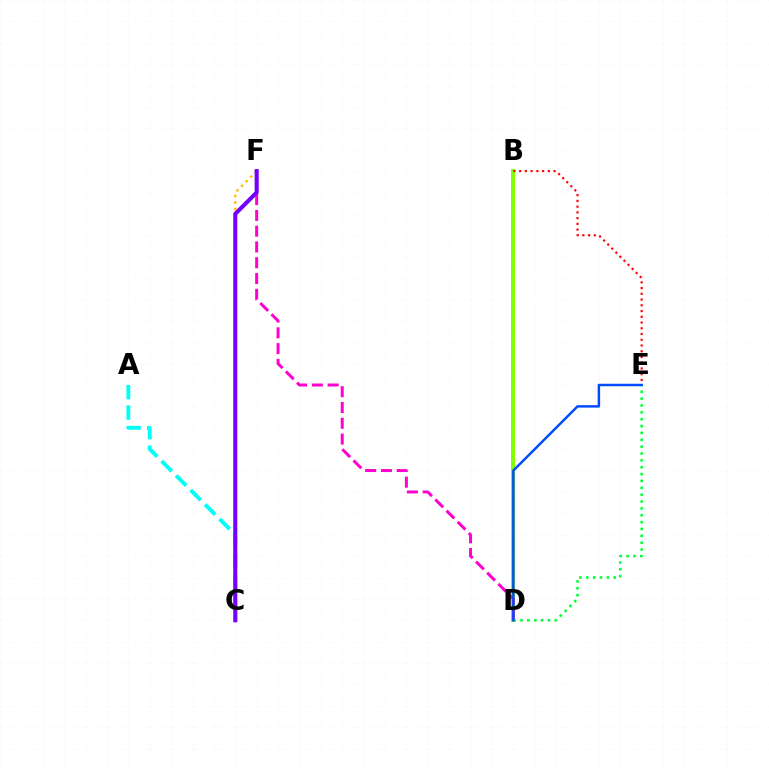{('B', 'D'): [{'color': '#84ff00', 'line_style': 'solid', 'thickness': 2.9}], ('C', 'F'): [{'color': '#ffbd00', 'line_style': 'dotted', 'thickness': 1.77}, {'color': '#7200ff', 'line_style': 'solid', 'thickness': 2.93}], ('D', 'F'): [{'color': '#ff00cf', 'line_style': 'dashed', 'thickness': 2.14}], ('B', 'E'): [{'color': '#ff0000', 'line_style': 'dotted', 'thickness': 1.56}], ('D', 'E'): [{'color': '#00ff39', 'line_style': 'dotted', 'thickness': 1.86}, {'color': '#004bff', 'line_style': 'solid', 'thickness': 1.78}], ('A', 'C'): [{'color': '#00fff6', 'line_style': 'dashed', 'thickness': 2.78}]}